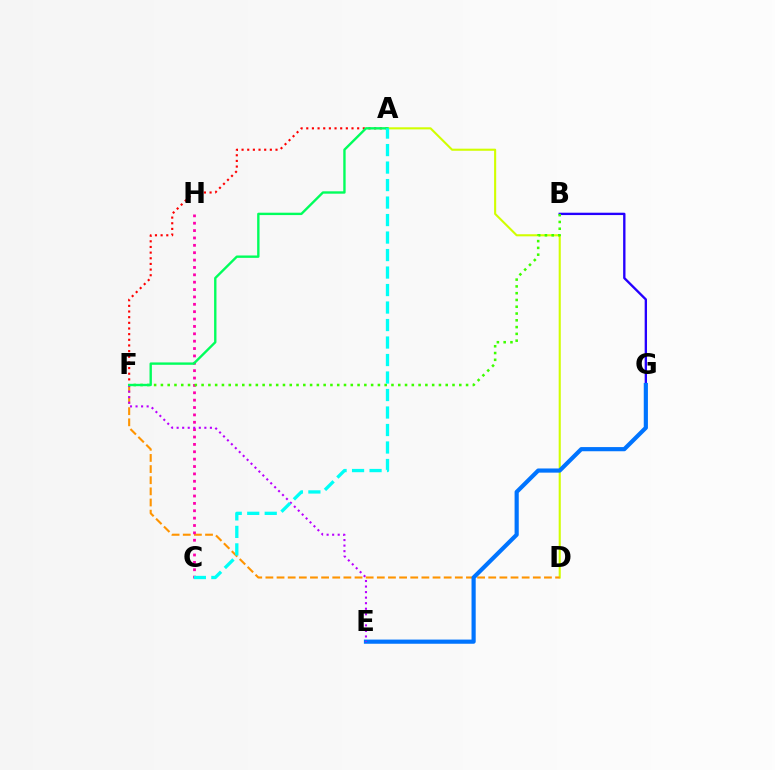{('A', 'F'): [{'color': '#ff0000', 'line_style': 'dotted', 'thickness': 1.54}, {'color': '#00ff5c', 'line_style': 'solid', 'thickness': 1.71}], ('A', 'D'): [{'color': '#d1ff00', 'line_style': 'solid', 'thickness': 1.51}], ('D', 'F'): [{'color': '#ff9400', 'line_style': 'dashed', 'thickness': 1.51}], ('B', 'G'): [{'color': '#2500ff', 'line_style': 'solid', 'thickness': 1.69}], ('E', 'G'): [{'color': '#0074ff', 'line_style': 'solid', 'thickness': 3.0}], ('C', 'H'): [{'color': '#ff00ac', 'line_style': 'dotted', 'thickness': 2.0}], ('E', 'F'): [{'color': '#b900ff', 'line_style': 'dotted', 'thickness': 1.51}], ('B', 'F'): [{'color': '#3dff00', 'line_style': 'dotted', 'thickness': 1.84}], ('A', 'C'): [{'color': '#00fff6', 'line_style': 'dashed', 'thickness': 2.38}]}